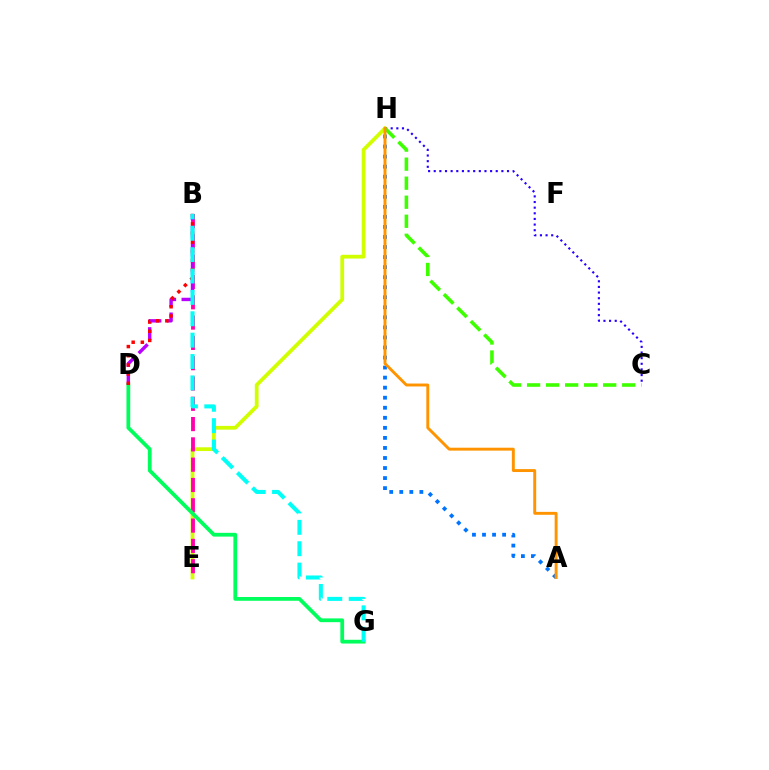{('E', 'H'): [{'color': '#d1ff00', 'line_style': 'solid', 'thickness': 2.71}], ('B', 'E'): [{'color': '#ff00ac', 'line_style': 'dashed', 'thickness': 2.76}], ('A', 'H'): [{'color': '#0074ff', 'line_style': 'dotted', 'thickness': 2.73}, {'color': '#ff9400', 'line_style': 'solid', 'thickness': 2.1}], ('B', 'D'): [{'color': '#b900ff', 'line_style': 'dashed', 'thickness': 2.45}, {'color': '#ff0000', 'line_style': 'dotted', 'thickness': 2.49}], ('D', 'G'): [{'color': '#00ff5c', 'line_style': 'solid', 'thickness': 2.71}], ('C', 'H'): [{'color': '#2500ff', 'line_style': 'dotted', 'thickness': 1.53}, {'color': '#3dff00', 'line_style': 'dashed', 'thickness': 2.58}], ('B', 'G'): [{'color': '#00fff6', 'line_style': 'dashed', 'thickness': 2.9}]}